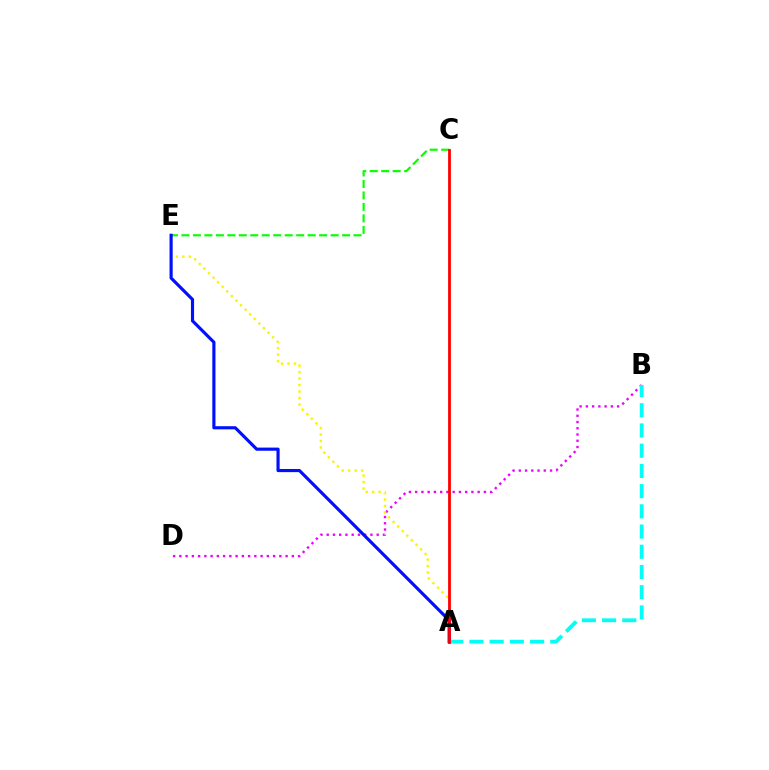{('B', 'D'): [{'color': '#ee00ff', 'line_style': 'dotted', 'thickness': 1.7}], ('A', 'E'): [{'color': '#fcf500', 'line_style': 'dotted', 'thickness': 1.76}, {'color': '#0010ff', 'line_style': 'solid', 'thickness': 2.27}], ('C', 'E'): [{'color': '#08ff00', 'line_style': 'dashed', 'thickness': 1.56}], ('A', 'B'): [{'color': '#00fff6', 'line_style': 'dashed', 'thickness': 2.75}], ('A', 'C'): [{'color': '#ff0000', 'line_style': 'solid', 'thickness': 2.01}]}